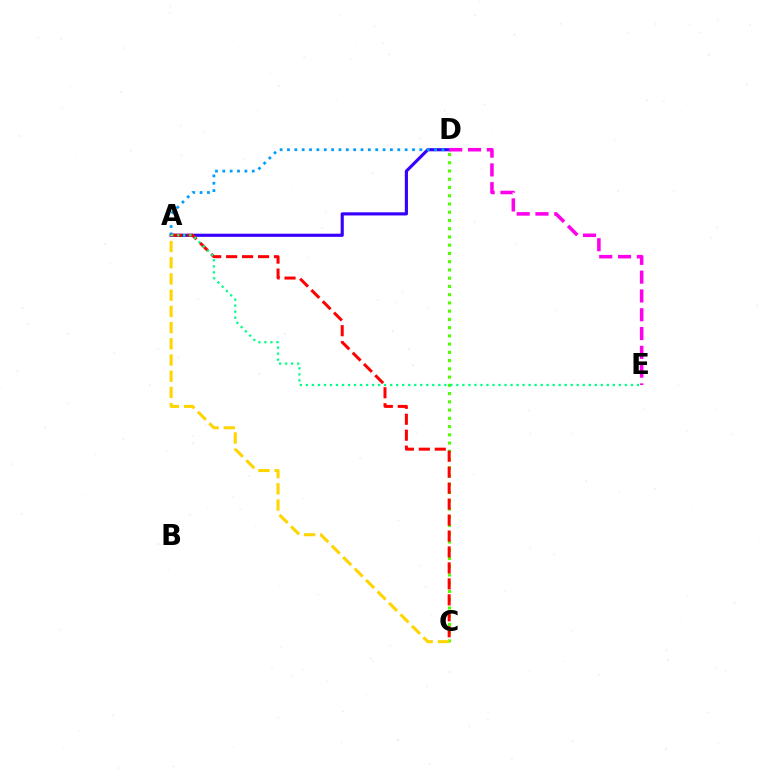{('A', 'D'): [{'color': '#3700ff', 'line_style': 'solid', 'thickness': 2.26}, {'color': '#009eff', 'line_style': 'dotted', 'thickness': 2.0}], ('C', 'D'): [{'color': '#4fff00', 'line_style': 'dotted', 'thickness': 2.24}], ('A', 'C'): [{'color': '#ff0000', 'line_style': 'dashed', 'thickness': 2.17}, {'color': '#ffd500', 'line_style': 'dashed', 'thickness': 2.2}], ('A', 'E'): [{'color': '#00ff86', 'line_style': 'dotted', 'thickness': 1.64}], ('D', 'E'): [{'color': '#ff00ed', 'line_style': 'dashed', 'thickness': 2.55}]}